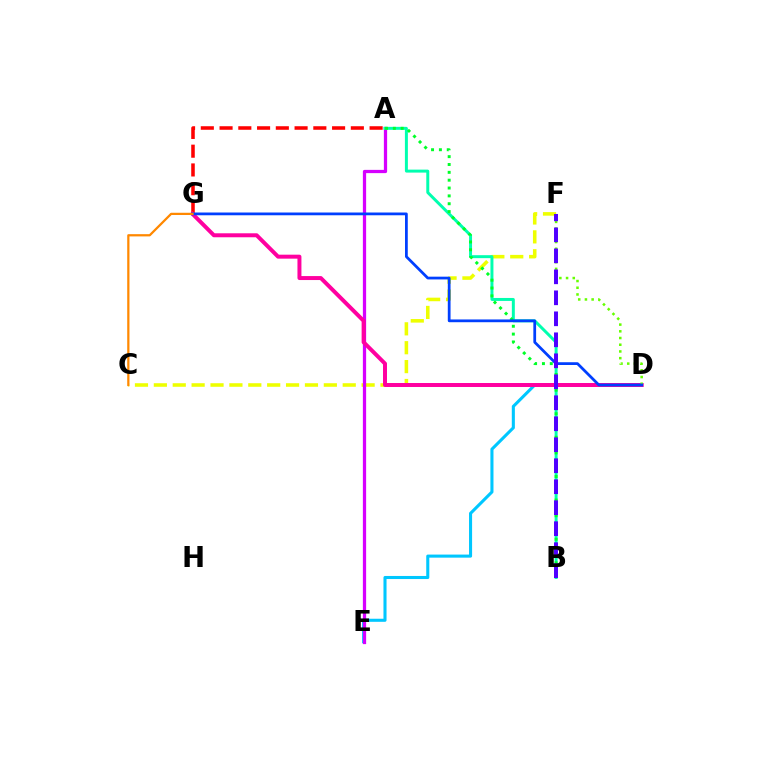{('C', 'F'): [{'color': '#eeff00', 'line_style': 'dashed', 'thickness': 2.57}], ('D', 'E'): [{'color': '#00c7ff', 'line_style': 'solid', 'thickness': 2.21}], ('A', 'G'): [{'color': '#ff0000', 'line_style': 'dashed', 'thickness': 2.55}], ('A', 'E'): [{'color': '#d600ff', 'line_style': 'solid', 'thickness': 2.34}], ('D', 'G'): [{'color': '#ff00a0', 'line_style': 'solid', 'thickness': 2.86}, {'color': '#003fff', 'line_style': 'solid', 'thickness': 1.99}], ('D', 'F'): [{'color': '#66ff00', 'line_style': 'dotted', 'thickness': 1.82}], ('A', 'B'): [{'color': '#00ffaf', 'line_style': 'solid', 'thickness': 2.14}, {'color': '#00ff27', 'line_style': 'dotted', 'thickness': 2.13}], ('B', 'F'): [{'color': '#4f00ff', 'line_style': 'dashed', 'thickness': 2.85}], ('C', 'G'): [{'color': '#ff8800', 'line_style': 'solid', 'thickness': 1.62}]}